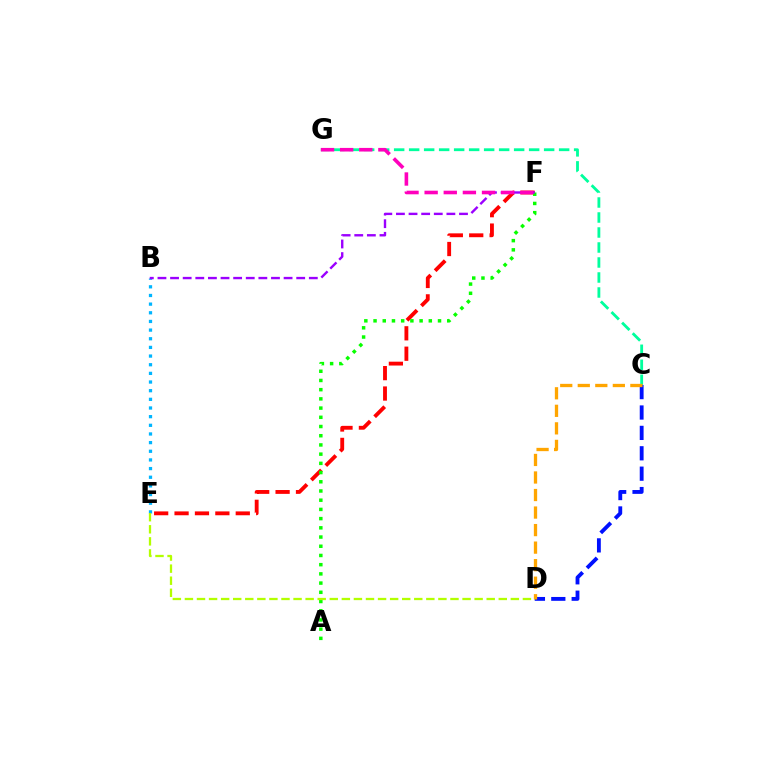{('C', 'D'): [{'color': '#0010ff', 'line_style': 'dashed', 'thickness': 2.77}, {'color': '#ffa500', 'line_style': 'dashed', 'thickness': 2.38}], ('C', 'G'): [{'color': '#00ff9d', 'line_style': 'dashed', 'thickness': 2.04}], ('E', 'F'): [{'color': '#ff0000', 'line_style': 'dashed', 'thickness': 2.77}], ('A', 'F'): [{'color': '#08ff00', 'line_style': 'dotted', 'thickness': 2.5}], ('B', 'E'): [{'color': '#00b5ff', 'line_style': 'dotted', 'thickness': 2.35}], ('B', 'F'): [{'color': '#9b00ff', 'line_style': 'dashed', 'thickness': 1.71}], ('F', 'G'): [{'color': '#ff00bd', 'line_style': 'dashed', 'thickness': 2.6}], ('D', 'E'): [{'color': '#b3ff00', 'line_style': 'dashed', 'thickness': 1.64}]}